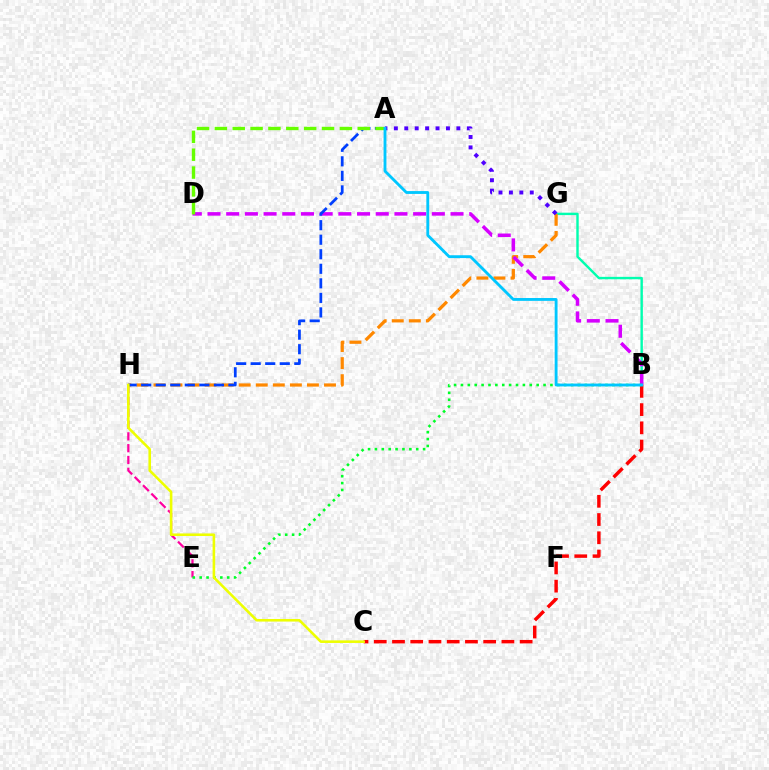{('B', 'G'): [{'color': '#00ffaf', 'line_style': 'solid', 'thickness': 1.74}], ('E', 'H'): [{'color': '#ff00a0', 'line_style': 'dashed', 'thickness': 1.6}], ('G', 'H'): [{'color': '#ff8800', 'line_style': 'dashed', 'thickness': 2.32}], ('B', 'D'): [{'color': '#d600ff', 'line_style': 'dashed', 'thickness': 2.54}], ('A', 'H'): [{'color': '#003fff', 'line_style': 'dashed', 'thickness': 1.98}], ('A', 'D'): [{'color': '#66ff00', 'line_style': 'dashed', 'thickness': 2.43}], ('B', 'C'): [{'color': '#ff0000', 'line_style': 'dashed', 'thickness': 2.48}], ('B', 'E'): [{'color': '#00ff27', 'line_style': 'dotted', 'thickness': 1.87}], ('C', 'H'): [{'color': '#eeff00', 'line_style': 'solid', 'thickness': 1.86}], ('A', 'G'): [{'color': '#4f00ff', 'line_style': 'dotted', 'thickness': 2.83}], ('A', 'B'): [{'color': '#00c7ff', 'line_style': 'solid', 'thickness': 2.05}]}